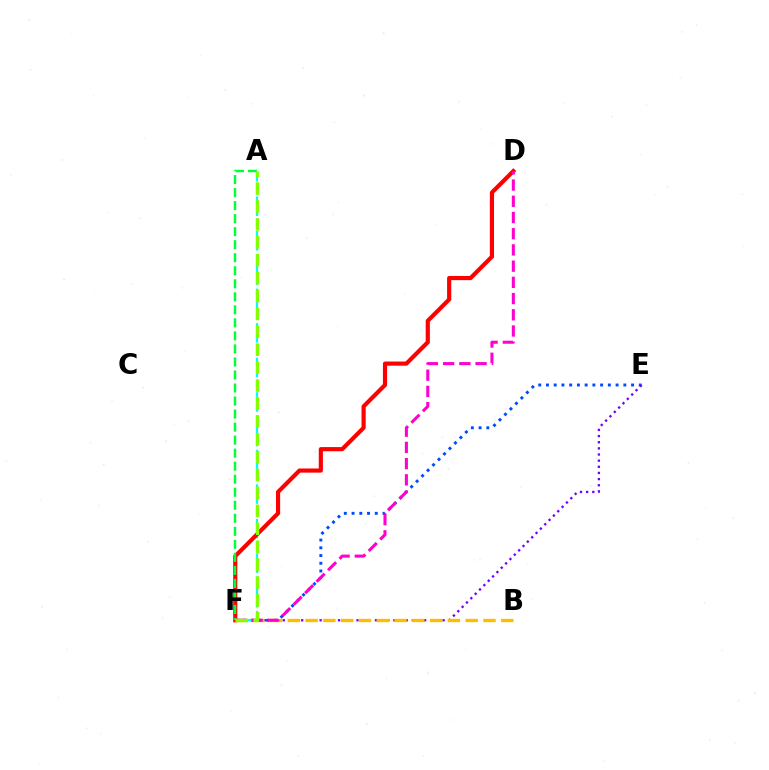{('E', 'F'): [{'color': '#004bff', 'line_style': 'dotted', 'thickness': 2.1}, {'color': '#7200ff', 'line_style': 'dotted', 'thickness': 1.67}], ('A', 'F'): [{'color': '#00fff6', 'line_style': 'dashed', 'thickness': 1.56}, {'color': '#00ff39', 'line_style': 'dashed', 'thickness': 1.77}, {'color': '#84ff00', 'line_style': 'dashed', 'thickness': 2.43}], ('D', 'F'): [{'color': '#ff0000', 'line_style': 'solid', 'thickness': 3.0}, {'color': '#ff00cf', 'line_style': 'dashed', 'thickness': 2.2}], ('B', 'F'): [{'color': '#ffbd00', 'line_style': 'dashed', 'thickness': 2.42}]}